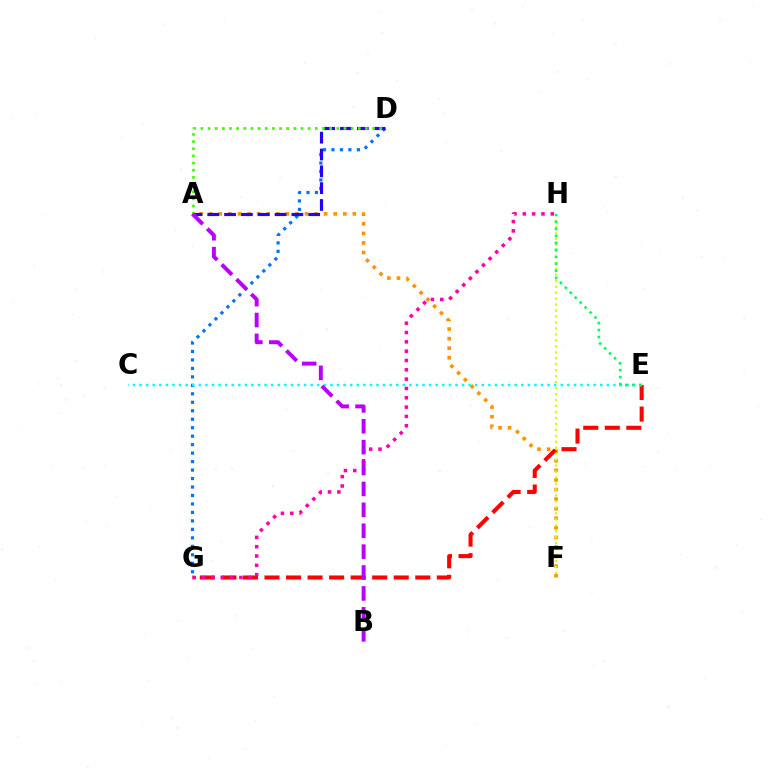{('A', 'F'): [{'color': '#ff9400', 'line_style': 'dotted', 'thickness': 2.6}], ('D', 'G'): [{'color': '#0074ff', 'line_style': 'dotted', 'thickness': 2.3}], ('A', 'D'): [{'color': '#2500ff', 'line_style': 'dashed', 'thickness': 2.29}, {'color': '#3dff00', 'line_style': 'dotted', 'thickness': 1.94}], ('E', 'G'): [{'color': '#ff0000', 'line_style': 'dashed', 'thickness': 2.93}], ('F', 'H'): [{'color': '#d1ff00', 'line_style': 'dotted', 'thickness': 1.62}], ('G', 'H'): [{'color': '#ff00ac', 'line_style': 'dotted', 'thickness': 2.53}], ('C', 'E'): [{'color': '#00fff6', 'line_style': 'dotted', 'thickness': 1.79}], ('A', 'B'): [{'color': '#b900ff', 'line_style': 'dashed', 'thickness': 2.84}], ('E', 'H'): [{'color': '#00ff5c', 'line_style': 'dotted', 'thickness': 1.9}]}